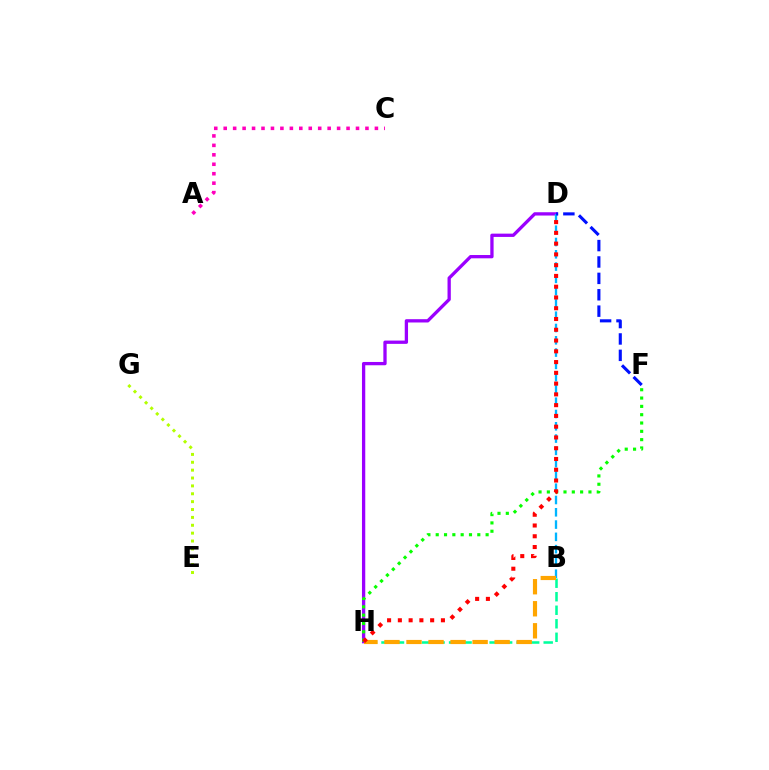{('A', 'C'): [{'color': '#ff00bd', 'line_style': 'dotted', 'thickness': 2.57}], ('D', 'H'): [{'color': '#9b00ff', 'line_style': 'solid', 'thickness': 2.37}, {'color': '#ff0000', 'line_style': 'dotted', 'thickness': 2.93}], ('B', 'D'): [{'color': '#00b5ff', 'line_style': 'dashed', 'thickness': 1.67}], ('B', 'H'): [{'color': '#00ff9d', 'line_style': 'dashed', 'thickness': 1.84}, {'color': '#ffa500', 'line_style': 'dashed', 'thickness': 2.99}], ('F', 'H'): [{'color': '#08ff00', 'line_style': 'dotted', 'thickness': 2.26}], ('E', 'G'): [{'color': '#b3ff00', 'line_style': 'dotted', 'thickness': 2.14}], ('D', 'F'): [{'color': '#0010ff', 'line_style': 'dashed', 'thickness': 2.23}]}